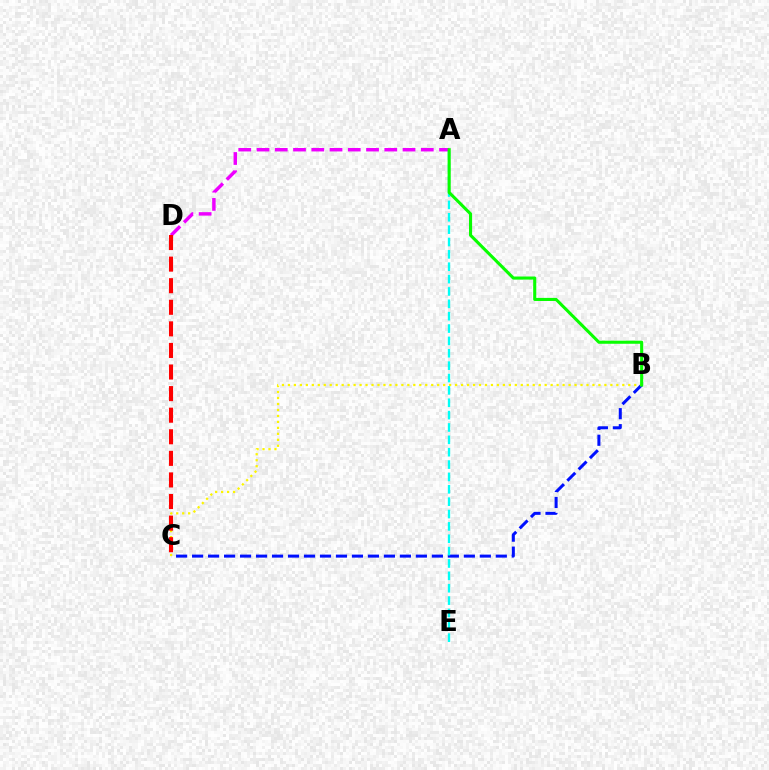{('A', 'D'): [{'color': '#ee00ff', 'line_style': 'dashed', 'thickness': 2.48}], ('B', 'C'): [{'color': '#0010ff', 'line_style': 'dashed', 'thickness': 2.17}, {'color': '#fcf500', 'line_style': 'dotted', 'thickness': 1.62}], ('A', 'E'): [{'color': '#00fff6', 'line_style': 'dashed', 'thickness': 1.68}], ('A', 'B'): [{'color': '#08ff00', 'line_style': 'solid', 'thickness': 2.22}], ('C', 'D'): [{'color': '#ff0000', 'line_style': 'dashed', 'thickness': 2.93}]}